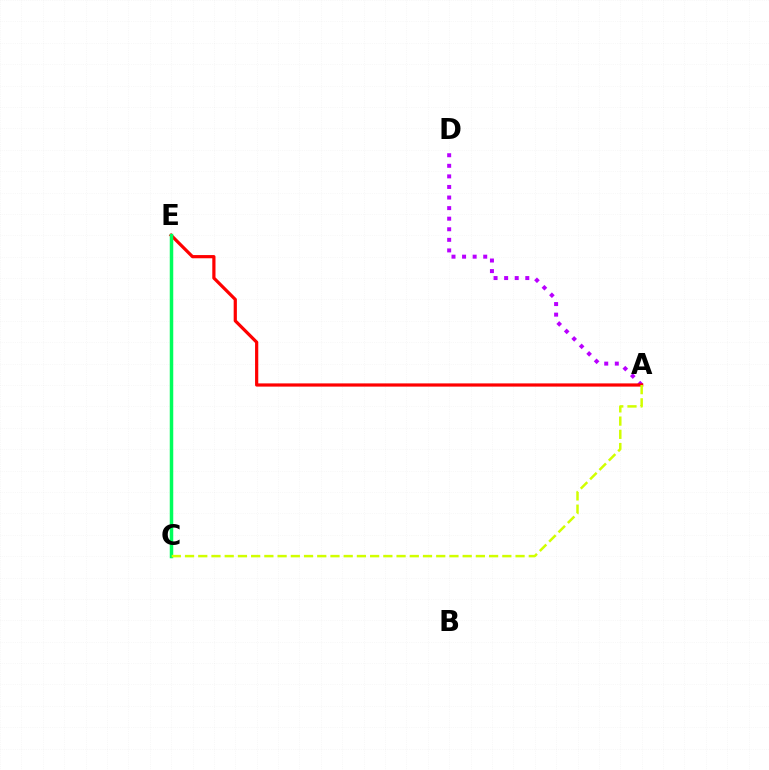{('A', 'D'): [{'color': '#b900ff', 'line_style': 'dotted', 'thickness': 2.87}], ('C', 'E'): [{'color': '#0074ff', 'line_style': 'dashed', 'thickness': 2.01}, {'color': '#00ff5c', 'line_style': 'solid', 'thickness': 2.52}], ('A', 'E'): [{'color': '#ff0000', 'line_style': 'solid', 'thickness': 2.31}], ('A', 'C'): [{'color': '#d1ff00', 'line_style': 'dashed', 'thickness': 1.8}]}